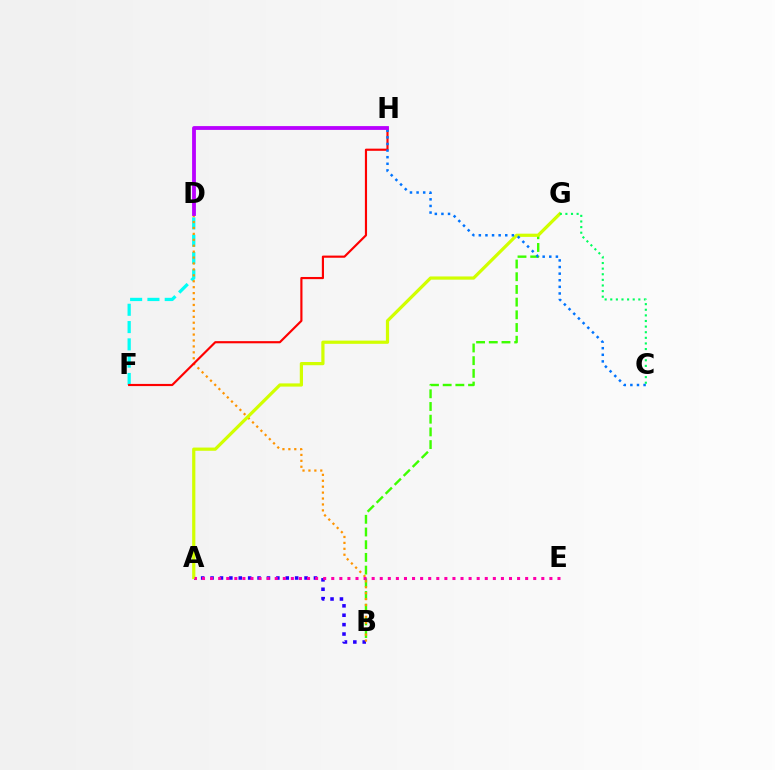{('B', 'G'): [{'color': '#3dff00', 'line_style': 'dashed', 'thickness': 1.73}], ('D', 'F'): [{'color': '#00fff6', 'line_style': 'dashed', 'thickness': 2.35}], ('A', 'B'): [{'color': '#2500ff', 'line_style': 'dotted', 'thickness': 2.55}], ('B', 'D'): [{'color': '#ff9400', 'line_style': 'dotted', 'thickness': 1.61}], ('F', 'H'): [{'color': '#ff0000', 'line_style': 'solid', 'thickness': 1.56}], ('A', 'G'): [{'color': '#d1ff00', 'line_style': 'solid', 'thickness': 2.31}], ('C', 'H'): [{'color': '#0074ff', 'line_style': 'dotted', 'thickness': 1.79}], ('D', 'H'): [{'color': '#b900ff', 'line_style': 'solid', 'thickness': 2.74}], ('A', 'E'): [{'color': '#ff00ac', 'line_style': 'dotted', 'thickness': 2.2}], ('C', 'G'): [{'color': '#00ff5c', 'line_style': 'dotted', 'thickness': 1.52}]}